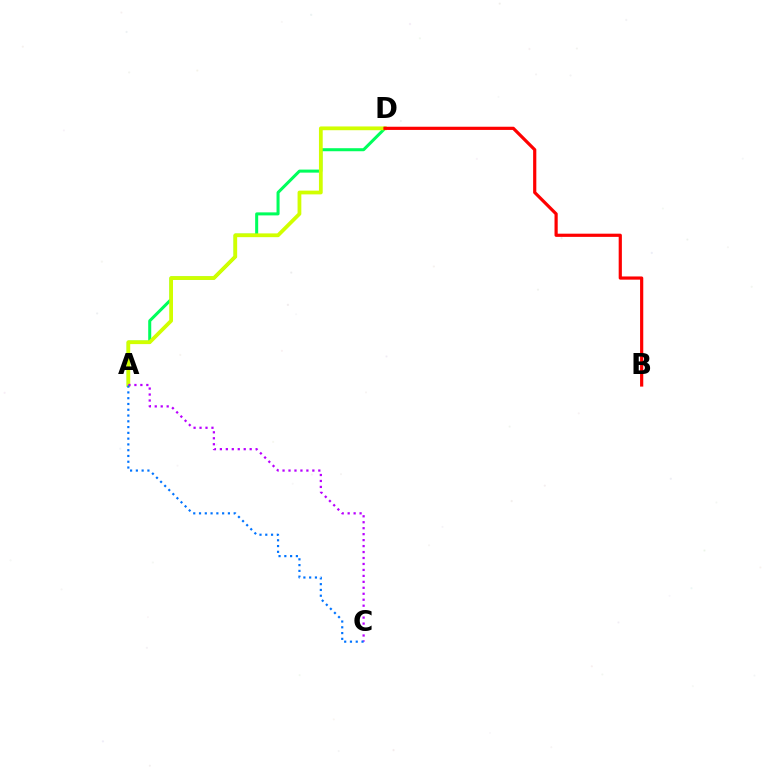{('A', 'D'): [{'color': '#00ff5c', 'line_style': 'solid', 'thickness': 2.18}, {'color': '#d1ff00', 'line_style': 'solid', 'thickness': 2.71}], ('A', 'C'): [{'color': '#b900ff', 'line_style': 'dotted', 'thickness': 1.62}, {'color': '#0074ff', 'line_style': 'dotted', 'thickness': 1.57}], ('B', 'D'): [{'color': '#ff0000', 'line_style': 'solid', 'thickness': 2.3}]}